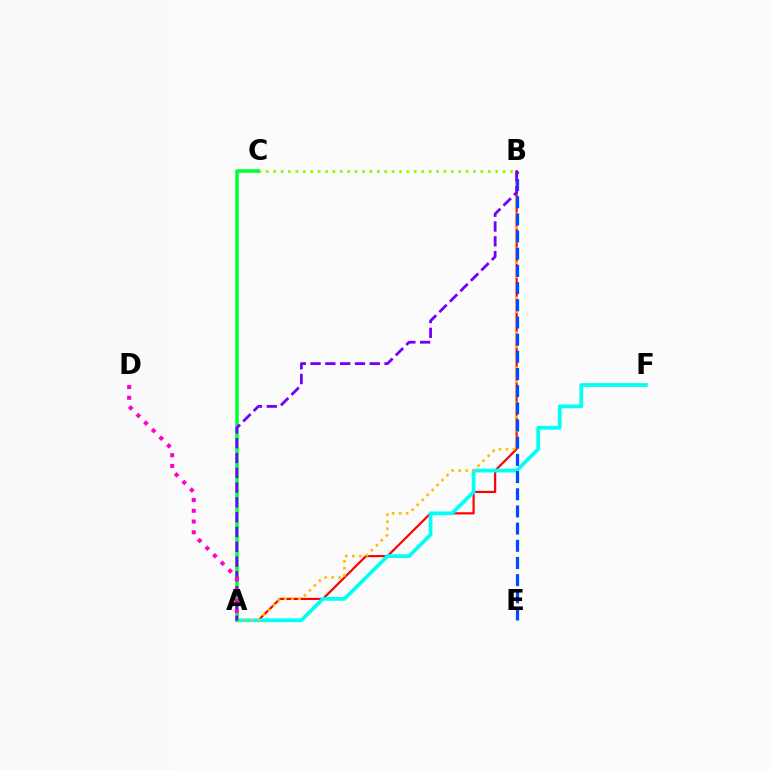{('A', 'B'): [{'color': '#ff0000', 'line_style': 'solid', 'thickness': 1.57}, {'color': '#ffbd00', 'line_style': 'dotted', 'thickness': 1.9}, {'color': '#7200ff', 'line_style': 'dashed', 'thickness': 2.01}], ('A', 'F'): [{'color': '#00fff6', 'line_style': 'solid', 'thickness': 2.7}], ('B', 'E'): [{'color': '#004bff', 'line_style': 'dashed', 'thickness': 2.33}], ('B', 'C'): [{'color': '#84ff00', 'line_style': 'dotted', 'thickness': 2.01}], ('A', 'C'): [{'color': '#00ff39', 'line_style': 'solid', 'thickness': 2.55}], ('A', 'D'): [{'color': '#ff00cf', 'line_style': 'dotted', 'thickness': 2.92}]}